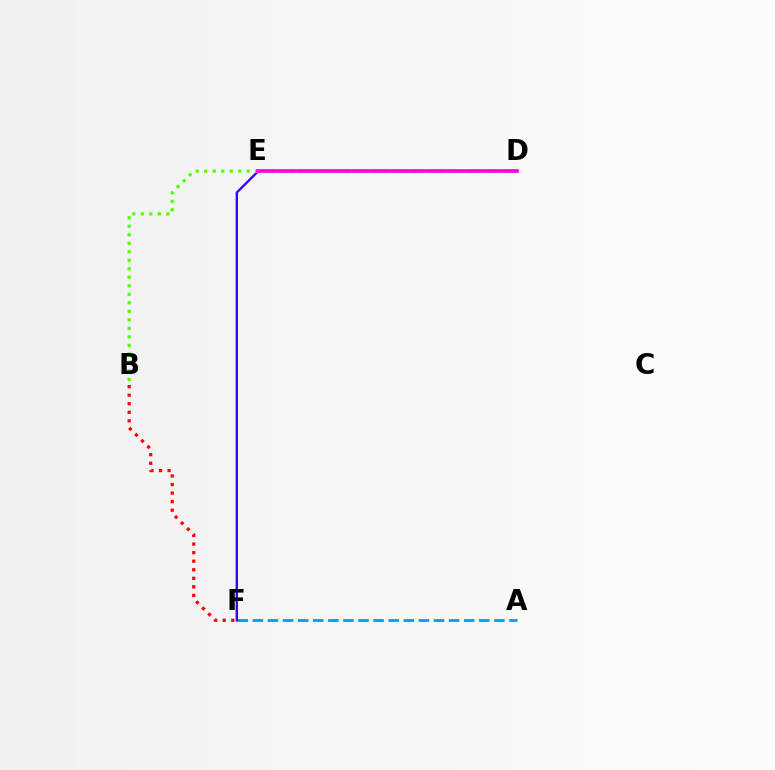{('A', 'F'): [{'color': '#009eff', 'line_style': 'dashed', 'thickness': 2.05}], ('D', 'E'): [{'color': '#ffd500', 'line_style': 'dashed', 'thickness': 2.53}, {'color': '#00ff86', 'line_style': 'dotted', 'thickness': 1.82}, {'color': '#ff00ed', 'line_style': 'solid', 'thickness': 2.65}], ('E', 'F'): [{'color': '#3700ff', 'line_style': 'solid', 'thickness': 1.7}], ('B', 'F'): [{'color': '#ff0000', 'line_style': 'dotted', 'thickness': 2.33}], ('B', 'E'): [{'color': '#4fff00', 'line_style': 'dotted', 'thickness': 2.31}]}